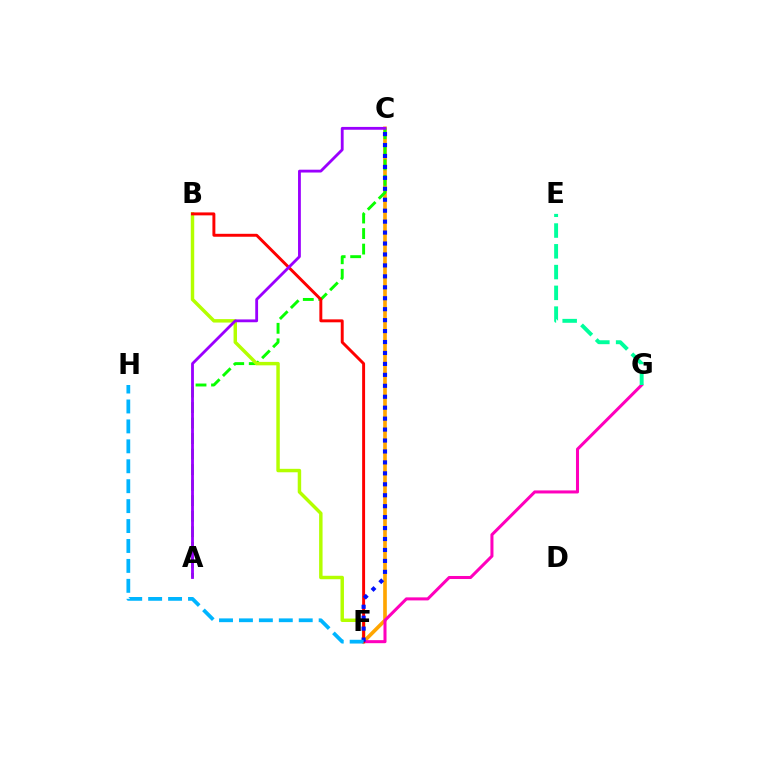{('C', 'F'): [{'color': '#ffa500', 'line_style': 'solid', 'thickness': 2.63}, {'color': '#0010ff', 'line_style': 'dotted', 'thickness': 2.97}], ('A', 'C'): [{'color': '#08ff00', 'line_style': 'dashed', 'thickness': 2.11}, {'color': '#9b00ff', 'line_style': 'solid', 'thickness': 2.03}], ('B', 'F'): [{'color': '#b3ff00', 'line_style': 'solid', 'thickness': 2.49}, {'color': '#ff0000', 'line_style': 'solid', 'thickness': 2.12}], ('F', 'G'): [{'color': '#ff00bd', 'line_style': 'solid', 'thickness': 2.19}], ('F', 'H'): [{'color': '#00b5ff', 'line_style': 'dashed', 'thickness': 2.71}], ('E', 'G'): [{'color': '#00ff9d', 'line_style': 'dashed', 'thickness': 2.82}]}